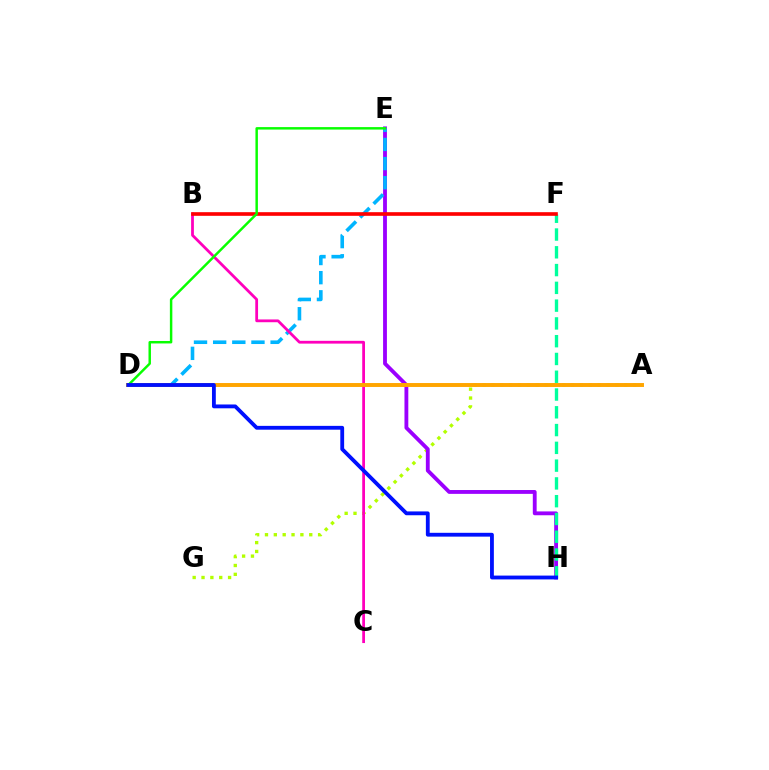{('A', 'G'): [{'color': '#b3ff00', 'line_style': 'dotted', 'thickness': 2.41}], ('E', 'H'): [{'color': '#9b00ff', 'line_style': 'solid', 'thickness': 2.76}], ('D', 'E'): [{'color': '#00b5ff', 'line_style': 'dashed', 'thickness': 2.6}, {'color': '#08ff00', 'line_style': 'solid', 'thickness': 1.77}], ('F', 'H'): [{'color': '#00ff9d', 'line_style': 'dashed', 'thickness': 2.42}], ('B', 'C'): [{'color': '#ff00bd', 'line_style': 'solid', 'thickness': 2.0}], ('B', 'F'): [{'color': '#ff0000', 'line_style': 'solid', 'thickness': 2.62}], ('A', 'D'): [{'color': '#ffa500', 'line_style': 'solid', 'thickness': 2.83}], ('D', 'H'): [{'color': '#0010ff', 'line_style': 'solid', 'thickness': 2.75}]}